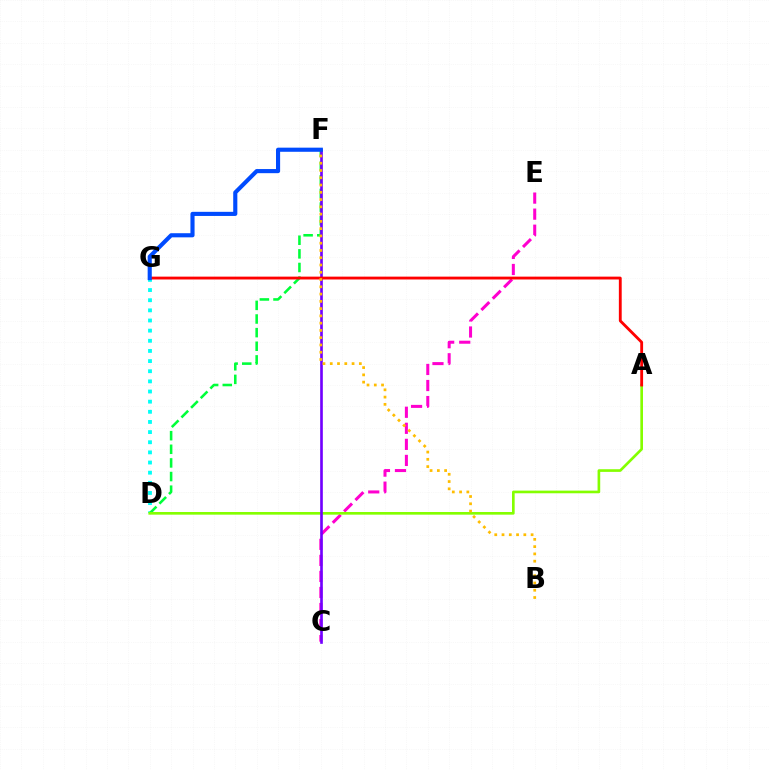{('D', 'G'): [{'color': '#00fff6', 'line_style': 'dotted', 'thickness': 2.76}], ('D', 'F'): [{'color': '#00ff39', 'line_style': 'dashed', 'thickness': 1.85}], ('C', 'E'): [{'color': '#ff00cf', 'line_style': 'dashed', 'thickness': 2.18}], ('A', 'D'): [{'color': '#84ff00', 'line_style': 'solid', 'thickness': 1.91}], ('C', 'F'): [{'color': '#7200ff', 'line_style': 'solid', 'thickness': 1.91}], ('A', 'G'): [{'color': '#ff0000', 'line_style': 'solid', 'thickness': 2.05}], ('B', 'F'): [{'color': '#ffbd00', 'line_style': 'dotted', 'thickness': 1.97}], ('F', 'G'): [{'color': '#004bff', 'line_style': 'solid', 'thickness': 2.97}]}